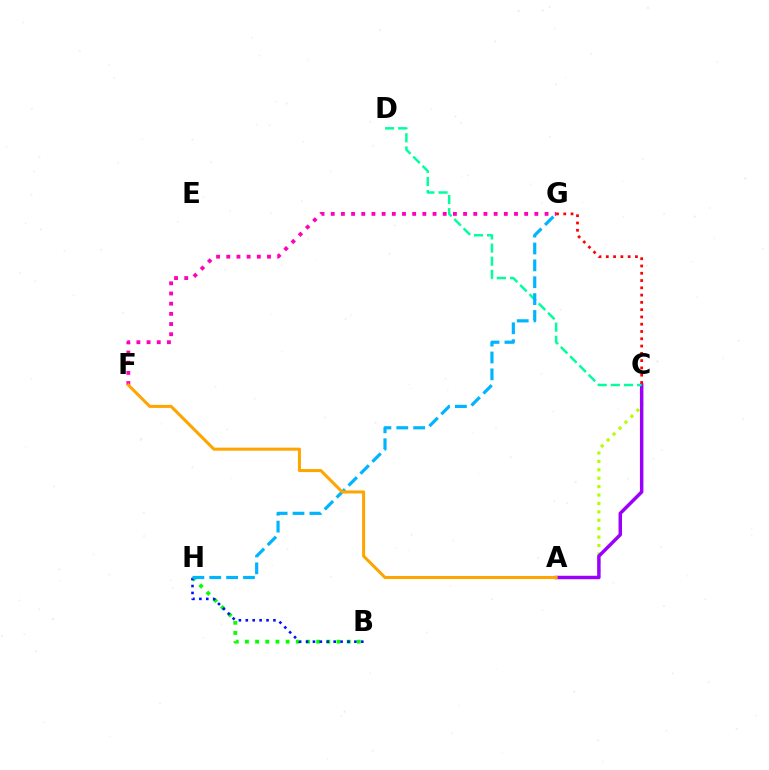{('A', 'C'): [{'color': '#b3ff00', 'line_style': 'dotted', 'thickness': 2.29}, {'color': '#9b00ff', 'line_style': 'solid', 'thickness': 2.49}], ('C', 'D'): [{'color': '#00ff9d', 'line_style': 'dashed', 'thickness': 1.78}], ('B', 'H'): [{'color': '#08ff00', 'line_style': 'dotted', 'thickness': 2.77}, {'color': '#0010ff', 'line_style': 'dotted', 'thickness': 1.88}], ('F', 'G'): [{'color': '#ff00bd', 'line_style': 'dotted', 'thickness': 2.77}], ('G', 'H'): [{'color': '#00b5ff', 'line_style': 'dashed', 'thickness': 2.29}], ('C', 'G'): [{'color': '#ff0000', 'line_style': 'dotted', 'thickness': 1.98}], ('A', 'F'): [{'color': '#ffa500', 'line_style': 'solid', 'thickness': 2.19}]}